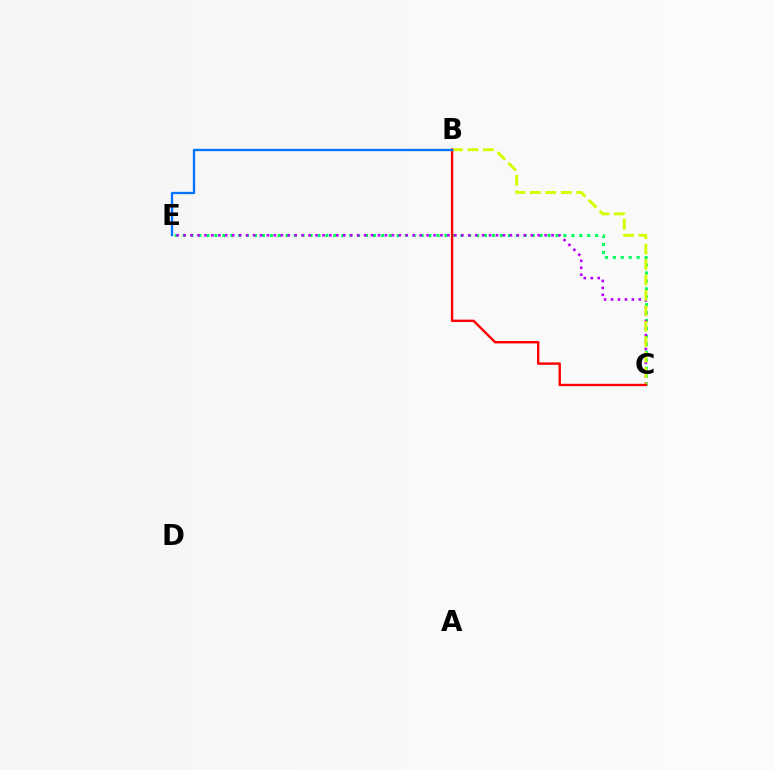{('C', 'E'): [{'color': '#00ff5c', 'line_style': 'dotted', 'thickness': 2.16}, {'color': '#b900ff', 'line_style': 'dotted', 'thickness': 1.89}], ('B', 'C'): [{'color': '#d1ff00', 'line_style': 'dashed', 'thickness': 2.1}, {'color': '#ff0000', 'line_style': 'solid', 'thickness': 1.73}], ('B', 'E'): [{'color': '#0074ff', 'line_style': 'solid', 'thickness': 1.67}]}